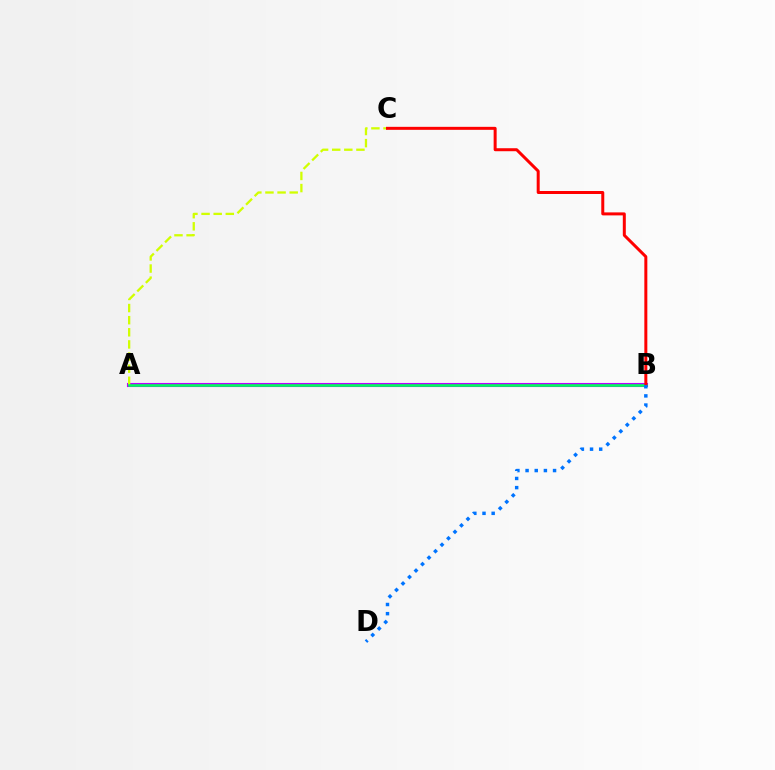{('A', 'B'): [{'color': '#b900ff', 'line_style': 'solid', 'thickness': 2.95}, {'color': '#00ff5c', 'line_style': 'solid', 'thickness': 1.88}], ('A', 'C'): [{'color': '#d1ff00', 'line_style': 'dashed', 'thickness': 1.65}], ('B', 'C'): [{'color': '#ff0000', 'line_style': 'solid', 'thickness': 2.16}], ('B', 'D'): [{'color': '#0074ff', 'line_style': 'dotted', 'thickness': 2.49}]}